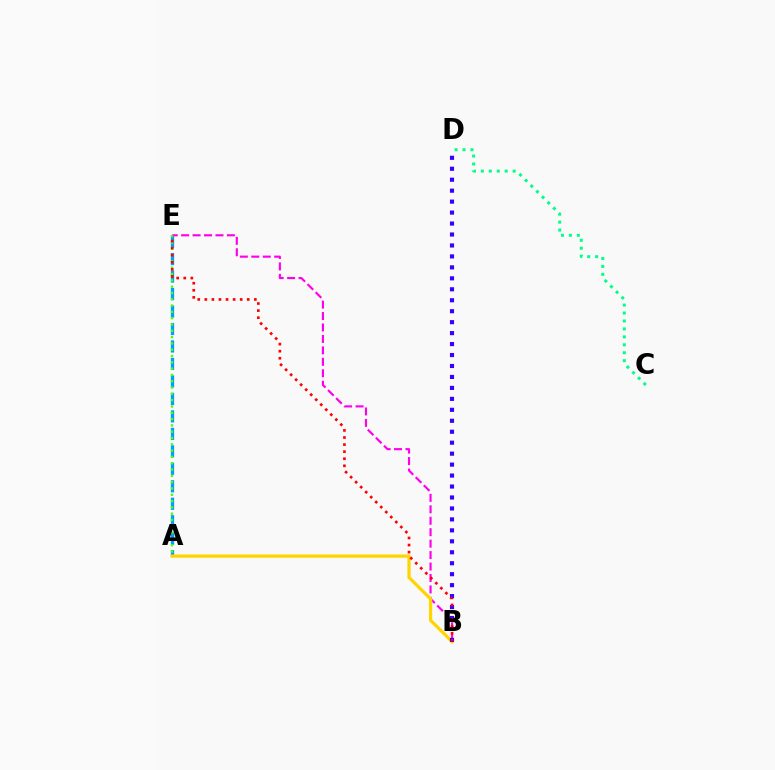{('A', 'E'): [{'color': '#009eff', 'line_style': 'dashed', 'thickness': 2.37}, {'color': '#4fff00', 'line_style': 'dotted', 'thickness': 1.71}], ('B', 'E'): [{'color': '#ff00ed', 'line_style': 'dashed', 'thickness': 1.55}, {'color': '#ff0000', 'line_style': 'dotted', 'thickness': 1.92}], ('A', 'B'): [{'color': '#ffd500', 'line_style': 'solid', 'thickness': 2.33}], ('C', 'D'): [{'color': '#00ff86', 'line_style': 'dotted', 'thickness': 2.16}], ('B', 'D'): [{'color': '#3700ff', 'line_style': 'dotted', 'thickness': 2.98}]}